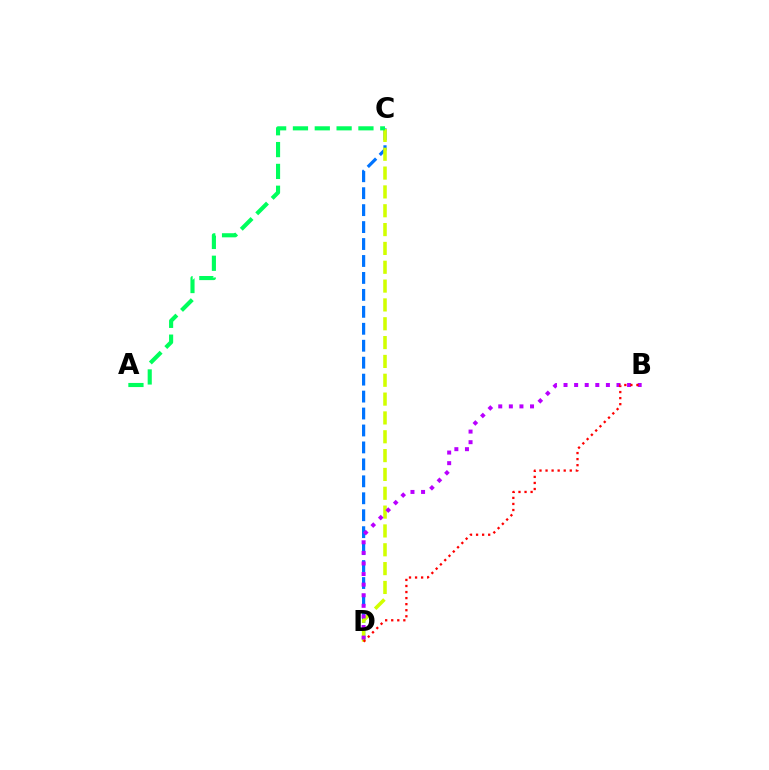{('C', 'D'): [{'color': '#0074ff', 'line_style': 'dashed', 'thickness': 2.3}, {'color': '#d1ff00', 'line_style': 'dashed', 'thickness': 2.56}], ('B', 'D'): [{'color': '#b900ff', 'line_style': 'dotted', 'thickness': 2.88}, {'color': '#ff0000', 'line_style': 'dotted', 'thickness': 1.65}], ('A', 'C'): [{'color': '#00ff5c', 'line_style': 'dashed', 'thickness': 2.97}]}